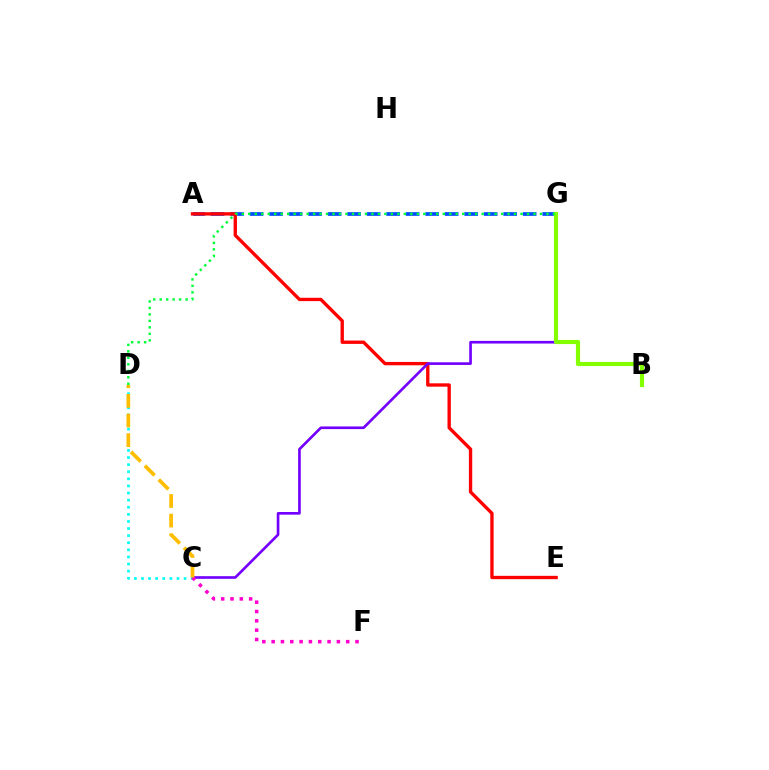{('A', 'G'): [{'color': '#004bff', 'line_style': 'dashed', 'thickness': 2.65}], ('A', 'E'): [{'color': '#ff0000', 'line_style': 'solid', 'thickness': 2.41}], ('C', 'G'): [{'color': '#7200ff', 'line_style': 'solid', 'thickness': 1.91}], ('B', 'G'): [{'color': '#84ff00', 'line_style': 'solid', 'thickness': 2.99}], ('C', 'D'): [{'color': '#00fff6', 'line_style': 'dotted', 'thickness': 1.93}, {'color': '#ffbd00', 'line_style': 'dashed', 'thickness': 2.67}], ('C', 'F'): [{'color': '#ff00cf', 'line_style': 'dotted', 'thickness': 2.53}], ('D', 'G'): [{'color': '#00ff39', 'line_style': 'dotted', 'thickness': 1.76}]}